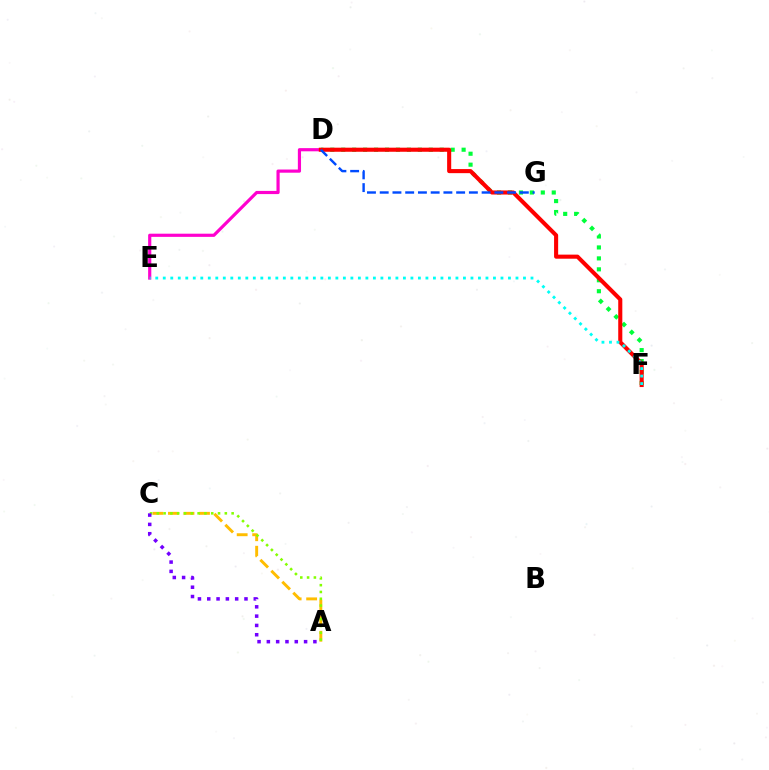{('D', 'F'): [{'color': '#00ff39', 'line_style': 'dotted', 'thickness': 2.97}, {'color': '#ff0000', 'line_style': 'solid', 'thickness': 2.94}], ('D', 'E'): [{'color': '#ff00cf', 'line_style': 'solid', 'thickness': 2.29}], ('A', 'C'): [{'color': '#ffbd00', 'line_style': 'dashed', 'thickness': 2.11}, {'color': '#84ff00', 'line_style': 'dotted', 'thickness': 1.85}, {'color': '#7200ff', 'line_style': 'dotted', 'thickness': 2.53}], ('D', 'G'): [{'color': '#004bff', 'line_style': 'dashed', 'thickness': 1.73}], ('E', 'F'): [{'color': '#00fff6', 'line_style': 'dotted', 'thickness': 2.04}]}